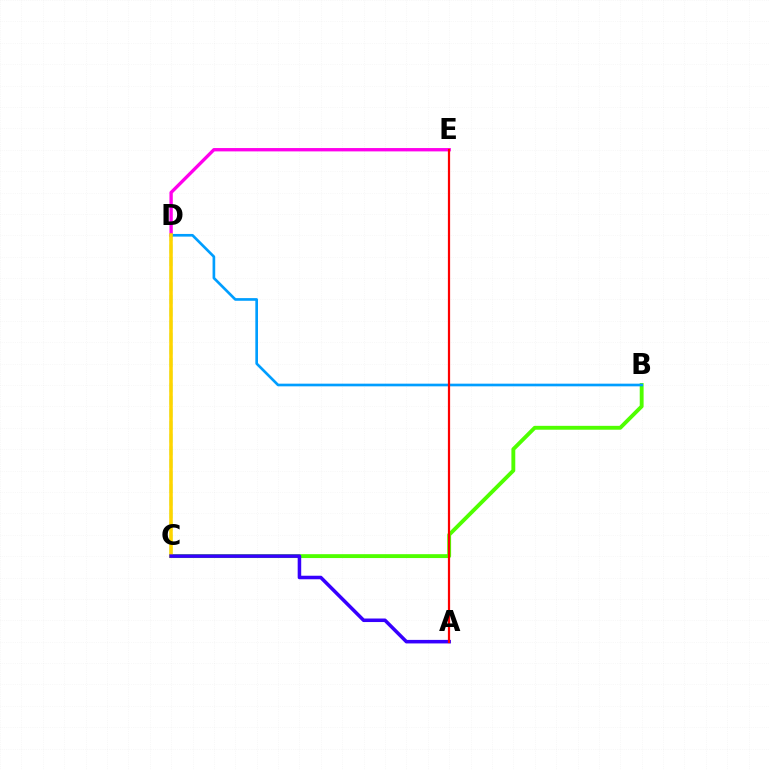{('C', 'D'): [{'color': '#00ff86', 'line_style': 'dashed', 'thickness': 1.71}, {'color': '#ffd500', 'line_style': 'solid', 'thickness': 2.55}], ('B', 'C'): [{'color': '#4fff00', 'line_style': 'solid', 'thickness': 2.79}], ('D', 'E'): [{'color': '#ff00ed', 'line_style': 'solid', 'thickness': 2.41}], ('B', 'D'): [{'color': '#009eff', 'line_style': 'solid', 'thickness': 1.92}], ('A', 'C'): [{'color': '#3700ff', 'line_style': 'solid', 'thickness': 2.55}], ('A', 'E'): [{'color': '#ff0000', 'line_style': 'solid', 'thickness': 1.6}]}